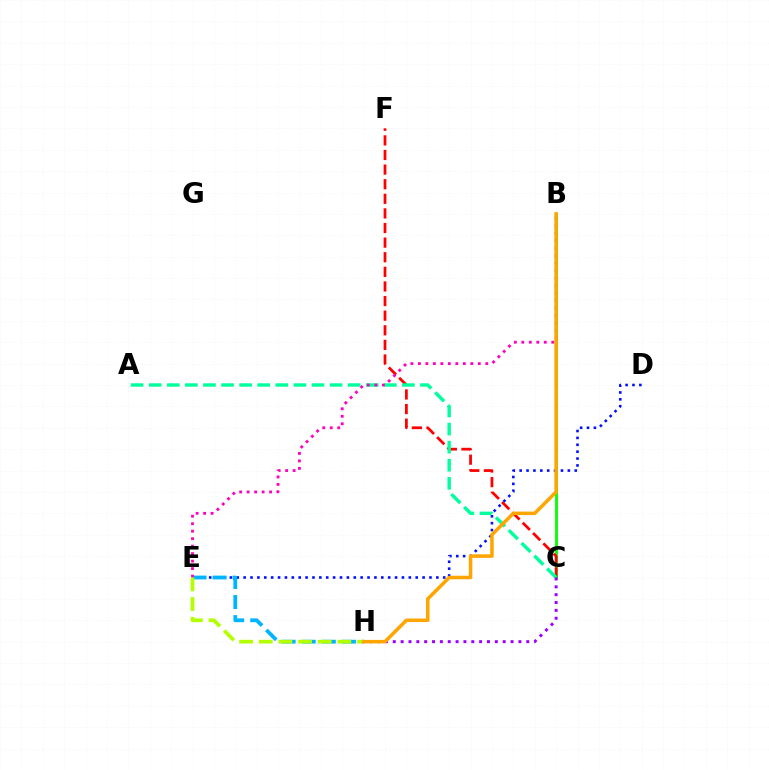{('B', 'C'): [{'color': '#08ff00', 'line_style': 'solid', 'thickness': 2.04}], ('C', 'F'): [{'color': '#ff0000', 'line_style': 'dashed', 'thickness': 1.98}], ('D', 'E'): [{'color': '#0010ff', 'line_style': 'dotted', 'thickness': 1.87}], ('A', 'C'): [{'color': '#00ff9d', 'line_style': 'dashed', 'thickness': 2.46}], ('E', 'H'): [{'color': '#00b5ff', 'line_style': 'dashed', 'thickness': 2.73}, {'color': '#b3ff00', 'line_style': 'dashed', 'thickness': 2.67}], ('B', 'E'): [{'color': '#ff00bd', 'line_style': 'dotted', 'thickness': 2.03}], ('C', 'H'): [{'color': '#9b00ff', 'line_style': 'dotted', 'thickness': 2.13}], ('B', 'H'): [{'color': '#ffa500', 'line_style': 'solid', 'thickness': 2.53}]}